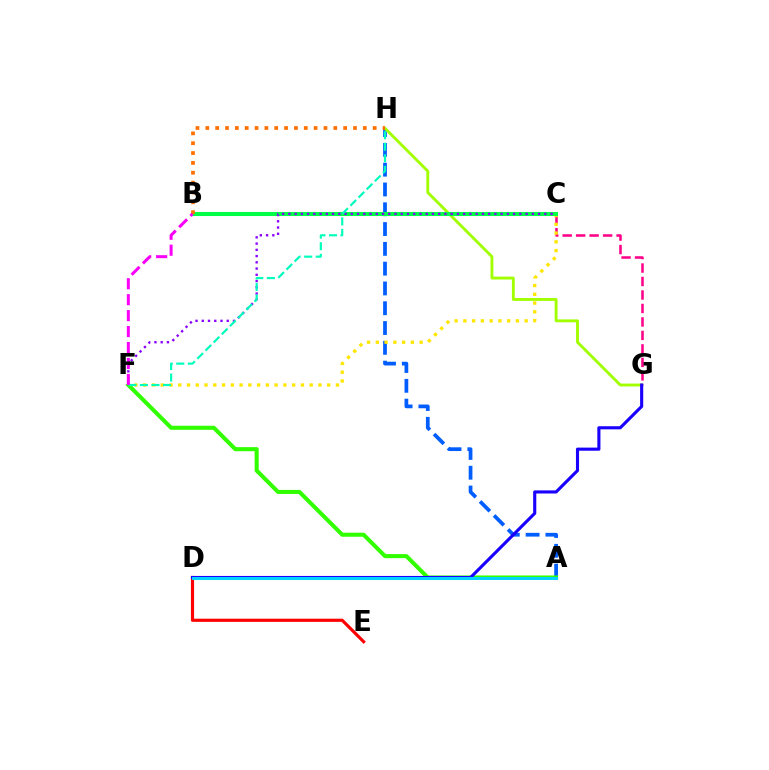{('C', 'G'): [{'color': '#ff0088', 'line_style': 'dashed', 'thickness': 1.83}], ('D', 'E'): [{'color': '#ff0000', 'line_style': 'solid', 'thickness': 2.27}], ('A', 'H'): [{'color': '#005dff', 'line_style': 'dashed', 'thickness': 2.69}], ('G', 'H'): [{'color': '#a2ff00', 'line_style': 'solid', 'thickness': 2.08}], ('C', 'F'): [{'color': '#ffe600', 'line_style': 'dotted', 'thickness': 2.38}, {'color': '#8a00ff', 'line_style': 'dotted', 'thickness': 1.7}], ('A', 'F'): [{'color': '#31ff00', 'line_style': 'solid', 'thickness': 2.92}], ('D', 'G'): [{'color': '#1900ff', 'line_style': 'solid', 'thickness': 2.24}], ('B', 'C'): [{'color': '#00ff45', 'line_style': 'solid', 'thickness': 2.92}], ('A', 'D'): [{'color': '#00d3ff', 'line_style': 'solid', 'thickness': 2.16}], ('B', 'H'): [{'color': '#ff7000', 'line_style': 'dotted', 'thickness': 2.67}], ('F', 'H'): [{'color': '#00ffbb', 'line_style': 'dashed', 'thickness': 1.57}], ('B', 'F'): [{'color': '#fa00f9', 'line_style': 'dashed', 'thickness': 2.17}]}